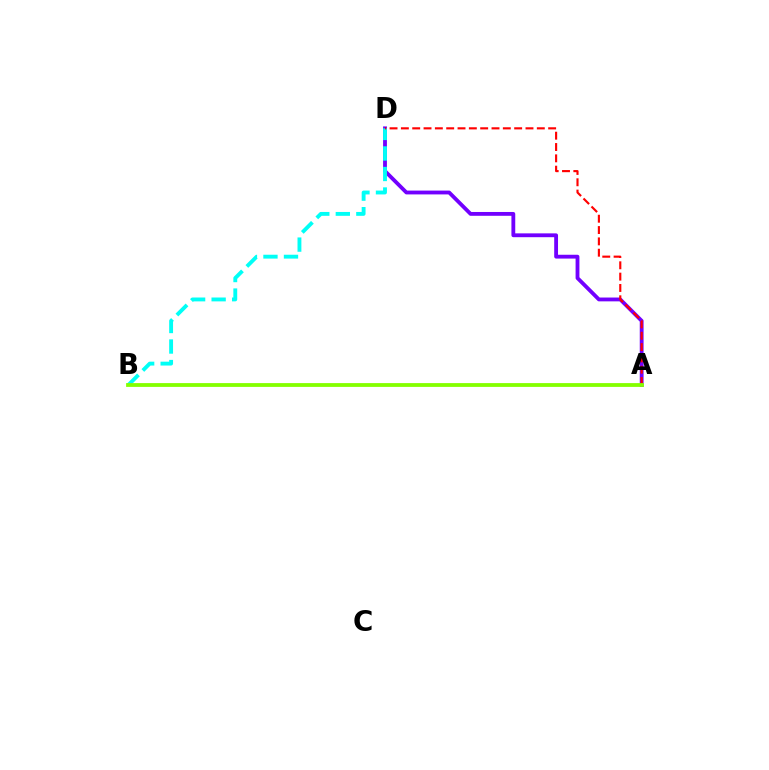{('A', 'D'): [{'color': '#7200ff', 'line_style': 'solid', 'thickness': 2.75}, {'color': '#ff0000', 'line_style': 'dashed', 'thickness': 1.54}], ('B', 'D'): [{'color': '#00fff6', 'line_style': 'dashed', 'thickness': 2.79}], ('A', 'B'): [{'color': '#84ff00', 'line_style': 'solid', 'thickness': 2.73}]}